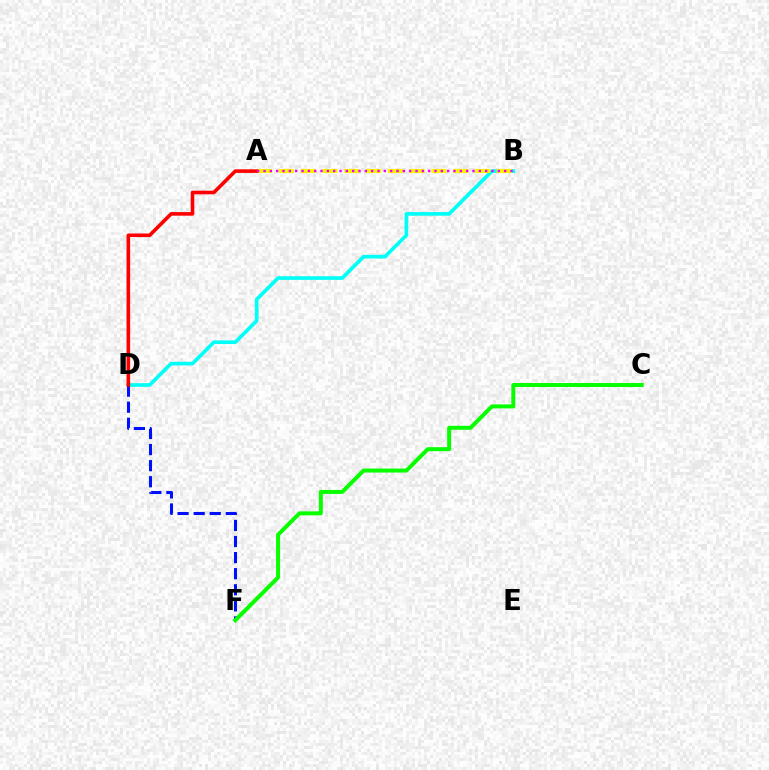{('B', 'D'): [{'color': '#00fff6', 'line_style': 'solid', 'thickness': 2.64}], ('D', 'F'): [{'color': '#0010ff', 'line_style': 'dashed', 'thickness': 2.19}], ('A', 'B'): [{'color': '#fcf500', 'line_style': 'dashed', 'thickness': 2.96}, {'color': '#ee00ff', 'line_style': 'dotted', 'thickness': 1.72}], ('C', 'F'): [{'color': '#08ff00', 'line_style': 'solid', 'thickness': 2.88}], ('A', 'D'): [{'color': '#ff0000', 'line_style': 'solid', 'thickness': 2.59}]}